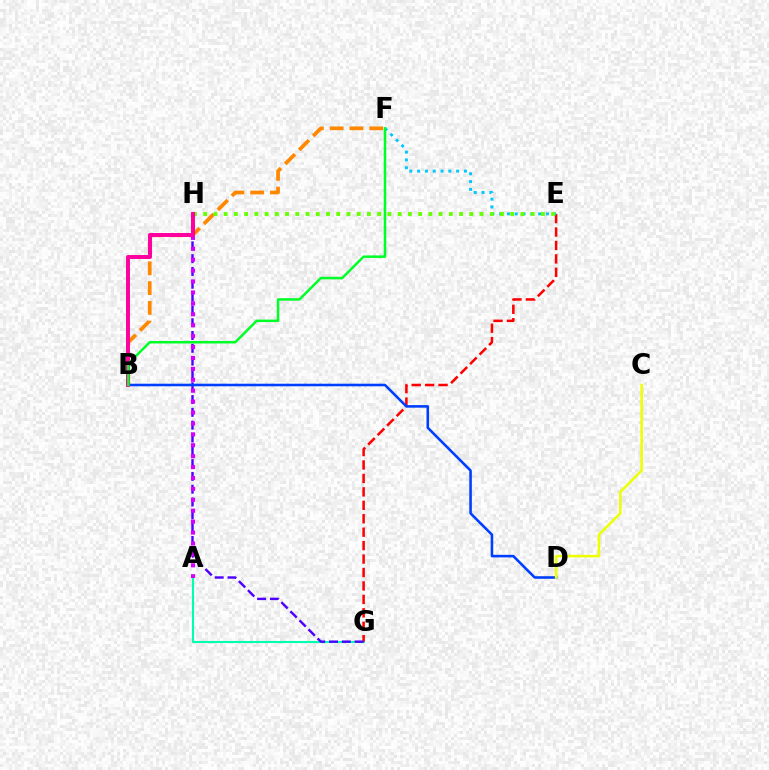{('A', 'G'): [{'color': '#00ffaf', 'line_style': 'solid', 'thickness': 1.51}], ('E', 'G'): [{'color': '#ff0000', 'line_style': 'dashed', 'thickness': 1.83}], ('E', 'F'): [{'color': '#00c7ff', 'line_style': 'dotted', 'thickness': 2.12}], ('B', 'F'): [{'color': '#ff8800', 'line_style': 'dashed', 'thickness': 2.69}, {'color': '#00ff27', 'line_style': 'solid', 'thickness': 1.8}], ('G', 'H'): [{'color': '#4f00ff', 'line_style': 'dashed', 'thickness': 1.74}], ('B', 'D'): [{'color': '#003fff', 'line_style': 'solid', 'thickness': 1.86}], ('E', 'H'): [{'color': '#66ff00', 'line_style': 'dotted', 'thickness': 2.78}], ('A', 'H'): [{'color': '#d600ff', 'line_style': 'dotted', 'thickness': 2.97}], ('B', 'H'): [{'color': '#ff00a0', 'line_style': 'solid', 'thickness': 2.85}], ('C', 'D'): [{'color': '#eeff00', 'line_style': 'solid', 'thickness': 1.83}]}